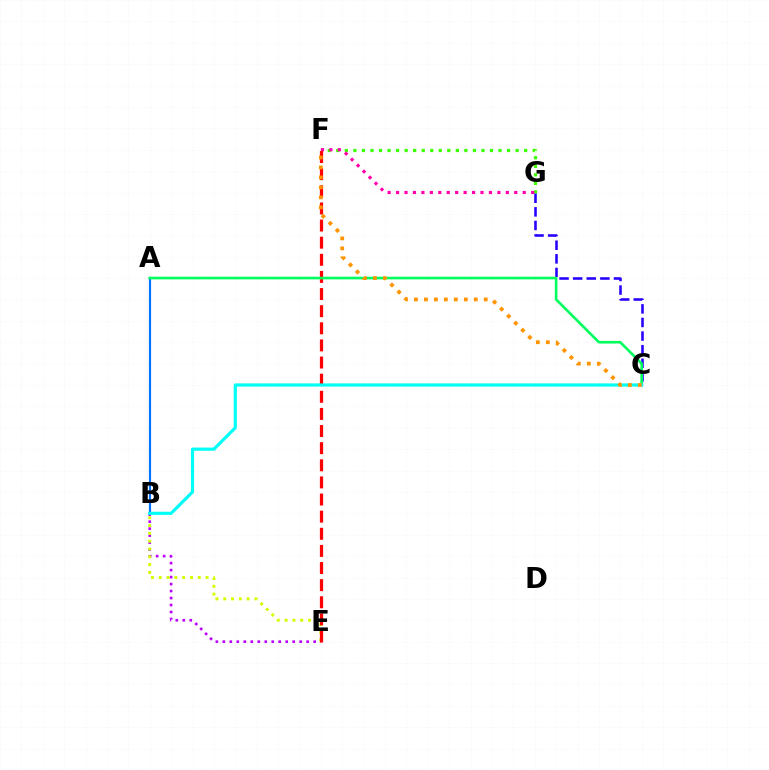{('F', 'G'): [{'color': '#3dff00', 'line_style': 'dotted', 'thickness': 2.32}, {'color': '#ff00ac', 'line_style': 'dotted', 'thickness': 2.29}], ('B', 'E'): [{'color': '#b900ff', 'line_style': 'dotted', 'thickness': 1.9}, {'color': '#d1ff00', 'line_style': 'dotted', 'thickness': 2.12}], ('C', 'G'): [{'color': '#2500ff', 'line_style': 'dashed', 'thickness': 1.85}], ('A', 'B'): [{'color': '#0074ff', 'line_style': 'solid', 'thickness': 1.56}], ('E', 'F'): [{'color': '#ff0000', 'line_style': 'dashed', 'thickness': 2.33}], ('A', 'C'): [{'color': '#00ff5c', 'line_style': 'solid', 'thickness': 1.89}], ('B', 'C'): [{'color': '#00fff6', 'line_style': 'solid', 'thickness': 2.28}], ('C', 'F'): [{'color': '#ff9400', 'line_style': 'dotted', 'thickness': 2.71}]}